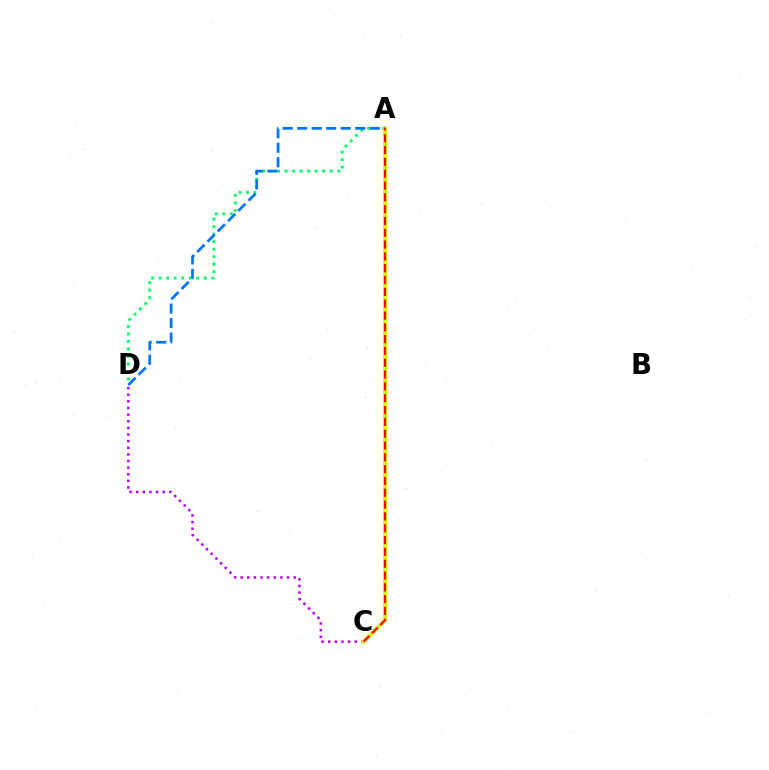{('C', 'D'): [{'color': '#b900ff', 'line_style': 'dotted', 'thickness': 1.8}], ('A', 'D'): [{'color': '#00ff5c', 'line_style': 'dotted', 'thickness': 2.04}, {'color': '#0074ff', 'line_style': 'dashed', 'thickness': 1.97}], ('A', 'C'): [{'color': '#d1ff00', 'line_style': 'solid', 'thickness': 2.79}, {'color': '#ff0000', 'line_style': 'dashed', 'thickness': 1.61}]}